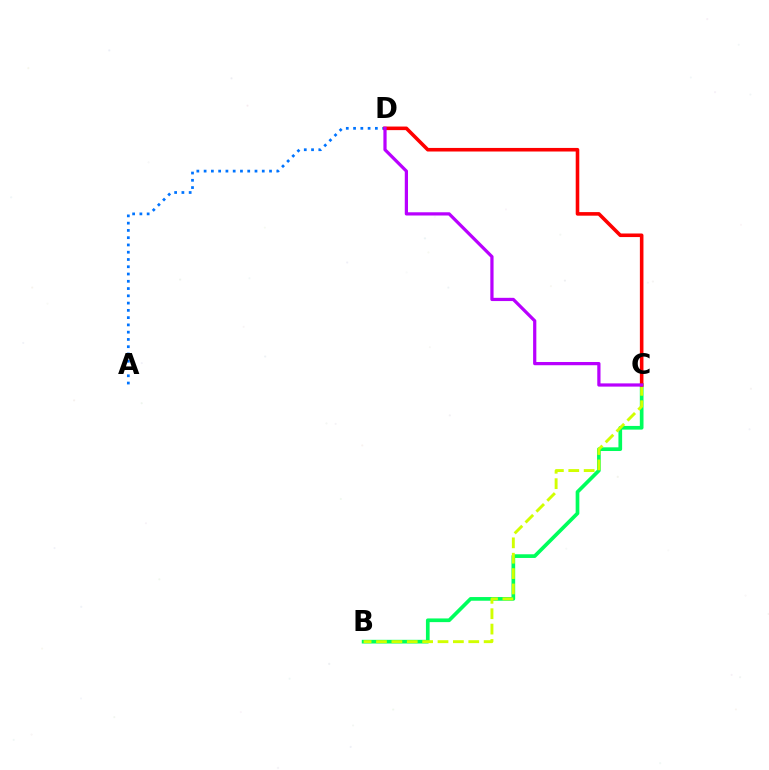{('B', 'C'): [{'color': '#00ff5c', 'line_style': 'solid', 'thickness': 2.65}, {'color': '#d1ff00', 'line_style': 'dashed', 'thickness': 2.09}], ('A', 'D'): [{'color': '#0074ff', 'line_style': 'dotted', 'thickness': 1.97}], ('C', 'D'): [{'color': '#ff0000', 'line_style': 'solid', 'thickness': 2.58}, {'color': '#b900ff', 'line_style': 'solid', 'thickness': 2.32}]}